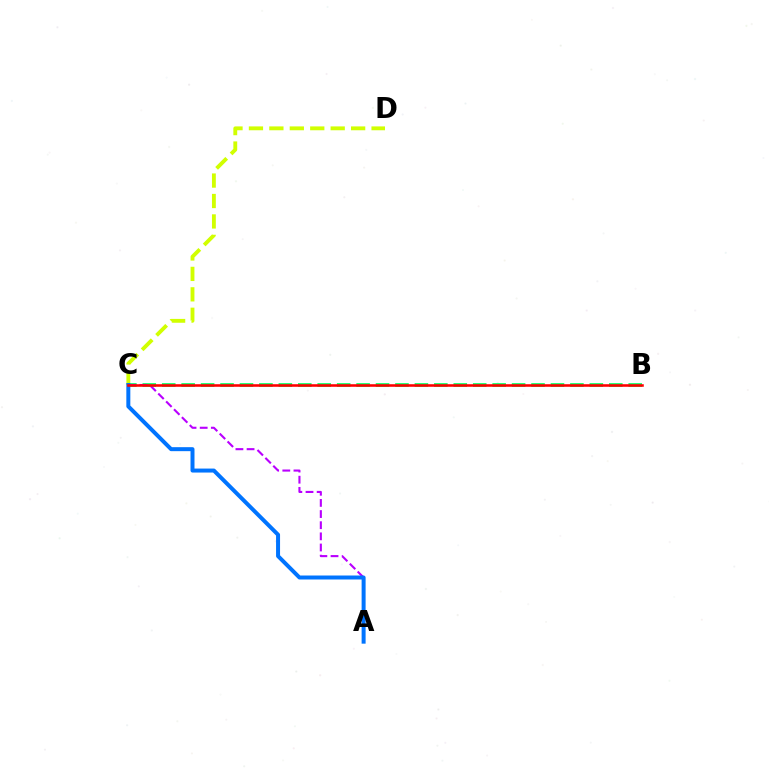{('C', 'D'): [{'color': '#d1ff00', 'line_style': 'dashed', 'thickness': 2.78}], ('B', 'C'): [{'color': '#00ff5c', 'line_style': 'dashed', 'thickness': 2.64}, {'color': '#ff0000', 'line_style': 'solid', 'thickness': 1.84}], ('A', 'C'): [{'color': '#b900ff', 'line_style': 'dashed', 'thickness': 1.51}, {'color': '#0074ff', 'line_style': 'solid', 'thickness': 2.87}]}